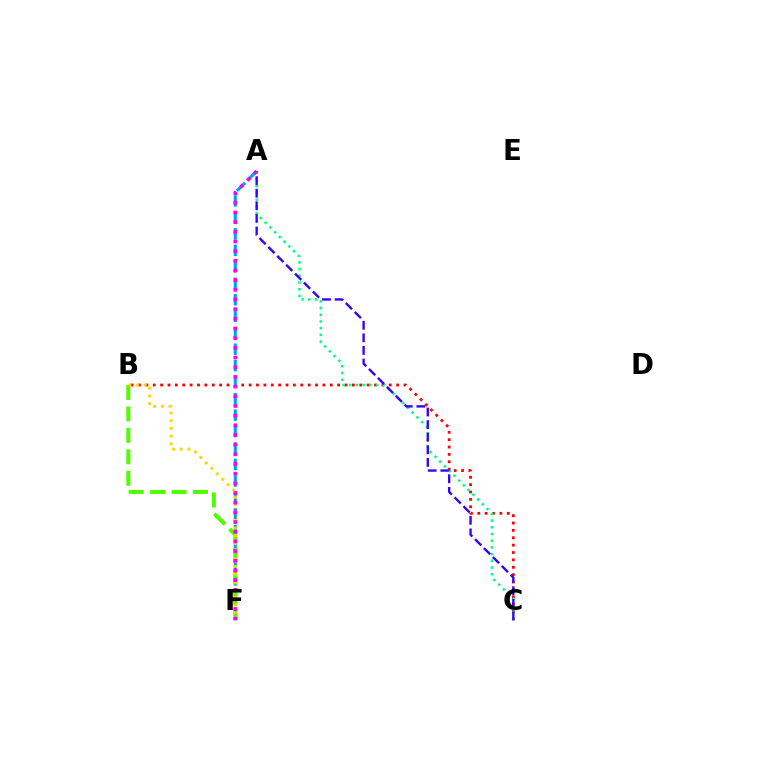{('B', 'C'): [{'color': '#ff0000', 'line_style': 'dotted', 'thickness': 2.0}], ('A', 'F'): [{'color': '#009eff', 'line_style': 'dashed', 'thickness': 2.24}, {'color': '#ff00ed', 'line_style': 'dotted', 'thickness': 2.63}], ('B', 'F'): [{'color': '#4fff00', 'line_style': 'dashed', 'thickness': 2.91}, {'color': '#ffd500', 'line_style': 'dotted', 'thickness': 2.09}], ('A', 'C'): [{'color': '#00ff86', 'line_style': 'dotted', 'thickness': 1.82}, {'color': '#3700ff', 'line_style': 'dashed', 'thickness': 1.71}]}